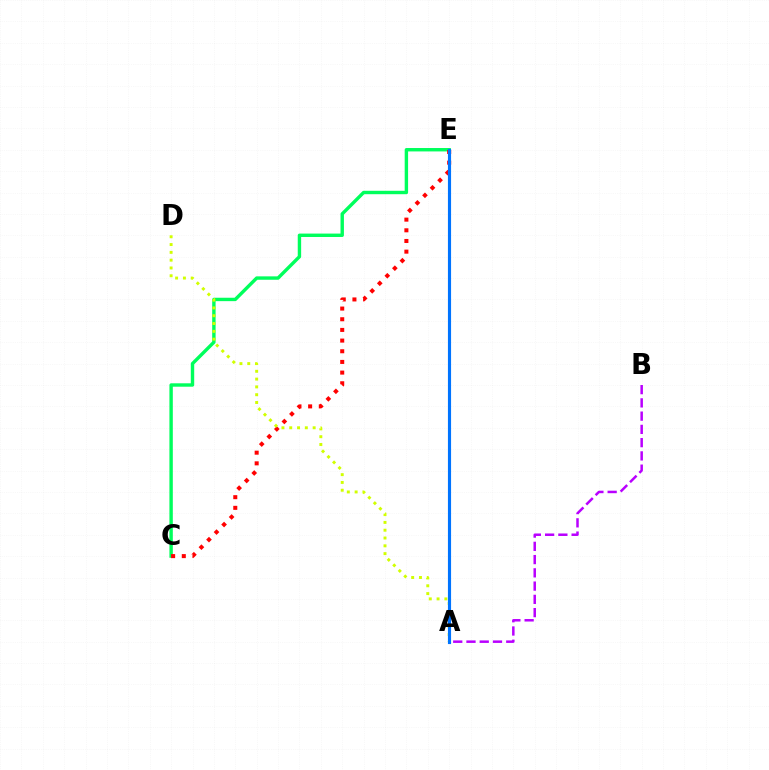{('C', 'E'): [{'color': '#00ff5c', 'line_style': 'solid', 'thickness': 2.45}, {'color': '#ff0000', 'line_style': 'dotted', 'thickness': 2.9}], ('A', 'D'): [{'color': '#d1ff00', 'line_style': 'dotted', 'thickness': 2.12}], ('A', 'B'): [{'color': '#b900ff', 'line_style': 'dashed', 'thickness': 1.8}], ('A', 'E'): [{'color': '#0074ff', 'line_style': 'solid', 'thickness': 2.26}]}